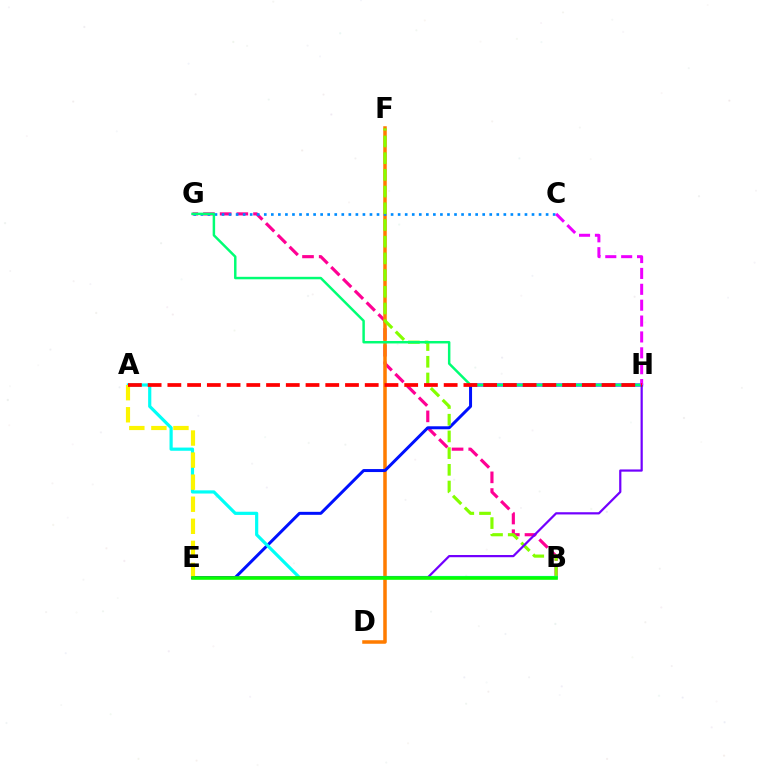{('B', 'G'): [{'color': '#ff0094', 'line_style': 'dashed', 'thickness': 2.27}], ('D', 'F'): [{'color': '#ff7c00', 'line_style': 'solid', 'thickness': 2.54}], ('E', 'H'): [{'color': '#0010ff', 'line_style': 'solid', 'thickness': 2.16}, {'color': '#7200ff', 'line_style': 'solid', 'thickness': 1.6}], ('C', 'G'): [{'color': '#008cff', 'line_style': 'dotted', 'thickness': 1.91}], ('B', 'F'): [{'color': '#84ff00', 'line_style': 'dashed', 'thickness': 2.27}], ('A', 'B'): [{'color': '#00fff6', 'line_style': 'solid', 'thickness': 2.3}], ('A', 'E'): [{'color': '#fcf500', 'line_style': 'dashed', 'thickness': 3.0}], ('G', 'H'): [{'color': '#00ff74', 'line_style': 'solid', 'thickness': 1.78}], ('B', 'E'): [{'color': '#08ff00', 'line_style': 'solid', 'thickness': 2.58}], ('C', 'H'): [{'color': '#ee00ff', 'line_style': 'dashed', 'thickness': 2.16}], ('A', 'H'): [{'color': '#ff0000', 'line_style': 'dashed', 'thickness': 2.68}]}